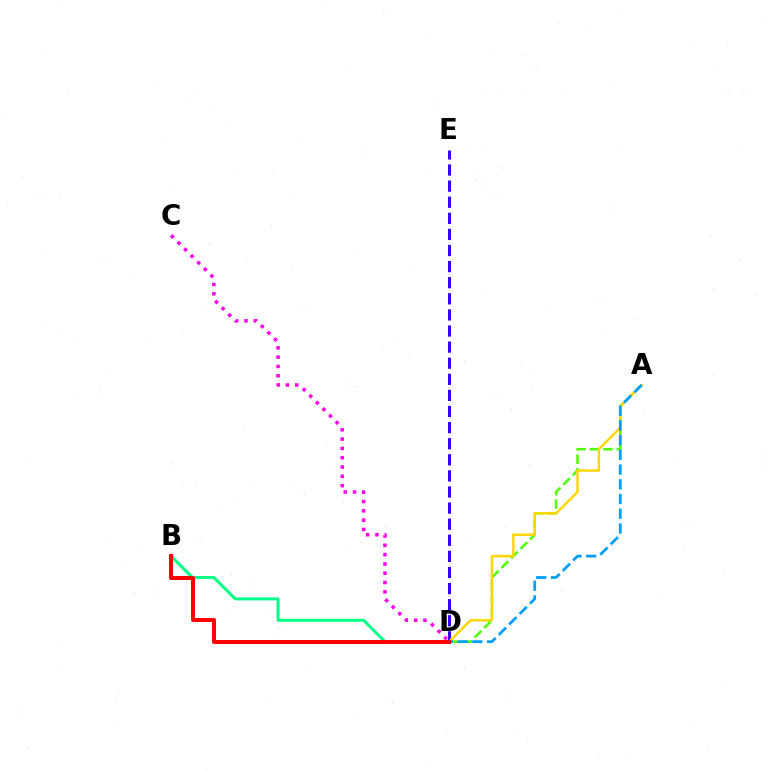{('C', 'D'): [{'color': '#ff00ed', 'line_style': 'dotted', 'thickness': 2.53}], ('D', 'E'): [{'color': '#3700ff', 'line_style': 'dashed', 'thickness': 2.19}], ('B', 'D'): [{'color': '#00ff86', 'line_style': 'solid', 'thickness': 2.15}, {'color': '#ff0000', 'line_style': 'solid', 'thickness': 2.87}], ('A', 'D'): [{'color': '#4fff00', 'line_style': 'dashed', 'thickness': 1.83}, {'color': '#ffd500', 'line_style': 'solid', 'thickness': 1.75}, {'color': '#009eff', 'line_style': 'dashed', 'thickness': 2.0}]}